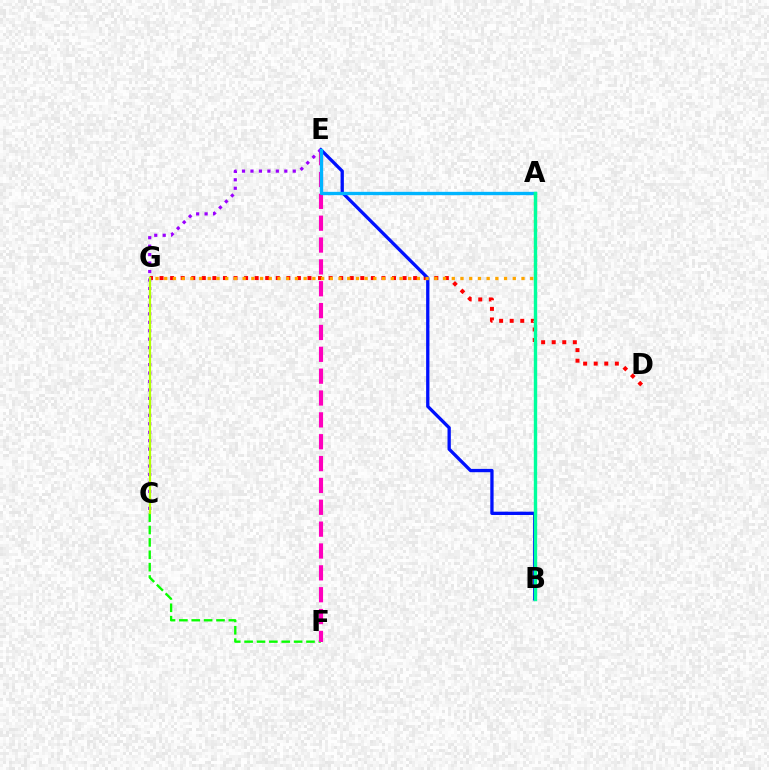{('C', 'F'): [{'color': '#08ff00', 'line_style': 'dashed', 'thickness': 1.68}], ('E', 'F'): [{'color': '#ff00bd', 'line_style': 'dashed', 'thickness': 2.97}], ('D', 'G'): [{'color': '#ff0000', 'line_style': 'dotted', 'thickness': 2.87}], ('B', 'E'): [{'color': '#0010ff', 'line_style': 'solid', 'thickness': 2.38}], ('C', 'E'): [{'color': '#9b00ff', 'line_style': 'dotted', 'thickness': 2.3}], ('A', 'E'): [{'color': '#00b5ff', 'line_style': 'solid', 'thickness': 2.39}], ('A', 'G'): [{'color': '#ffa500', 'line_style': 'dotted', 'thickness': 2.37}], ('A', 'B'): [{'color': '#00ff9d', 'line_style': 'solid', 'thickness': 2.44}], ('C', 'G'): [{'color': '#b3ff00', 'line_style': 'solid', 'thickness': 1.6}]}